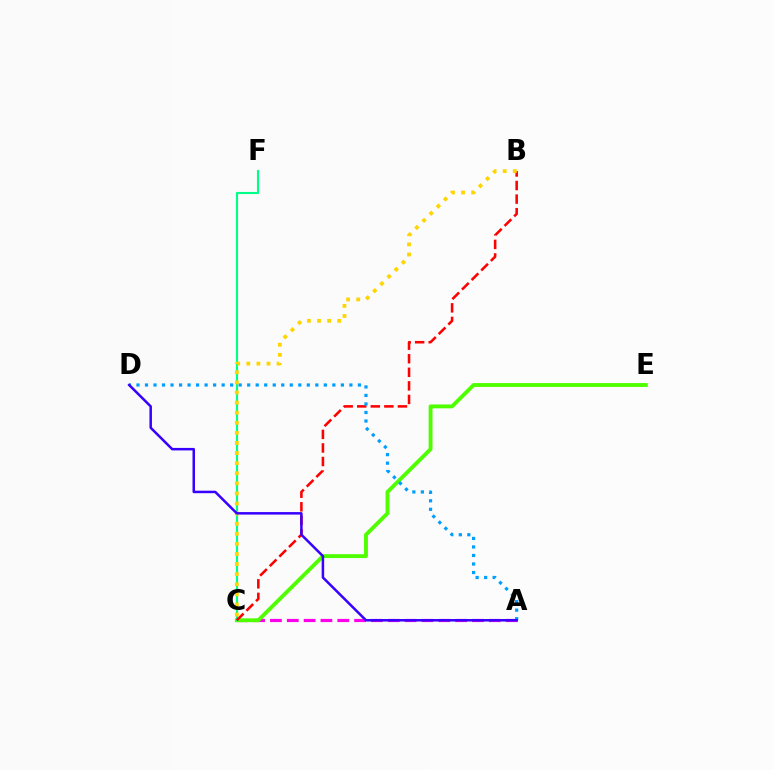{('A', 'C'): [{'color': '#ff00ed', 'line_style': 'dashed', 'thickness': 2.29}], ('C', 'E'): [{'color': '#4fff00', 'line_style': 'solid', 'thickness': 2.78}], ('C', 'F'): [{'color': '#00ff86', 'line_style': 'solid', 'thickness': 1.53}], ('B', 'C'): [{'color': '#ff0000', 'line_style': 'dashed', 'thickness': 1.84}, {'color': '#ffd500', 'line_style': 'dotted', 'thickness': 2.74}], ('A', 'D'): [{'color': '#009eff', 'line_style': 'dotted', 'thickness': 2.31}, {'color': '#3700ff', 'line_style': 'solid', 'thickness': 1.8}]}